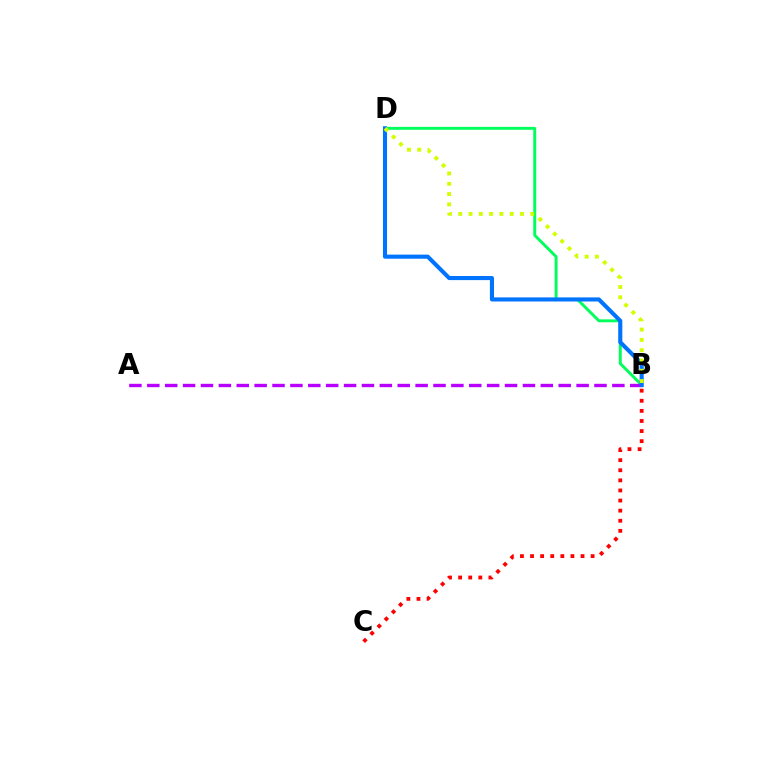{('B', 'D'): [{'color': '#00ff5c', 'line_style': 'solid', 'thickness': 2.11}, {'color': '#0074ff', 'line_style': 'solid', 'thickness': 2.94}, {'color': '#d1ff00', 'line_style': 'dotted', 'thickness': 2.8}], ('A', 'B'): [{'color': '#b900ff', 'line_style': 'dashed', 'thickness': 2.43}], ('B', 'C'): [{'color': '#ff0000', 'line_style': 'dotted', 'thickness': 2.74}]}